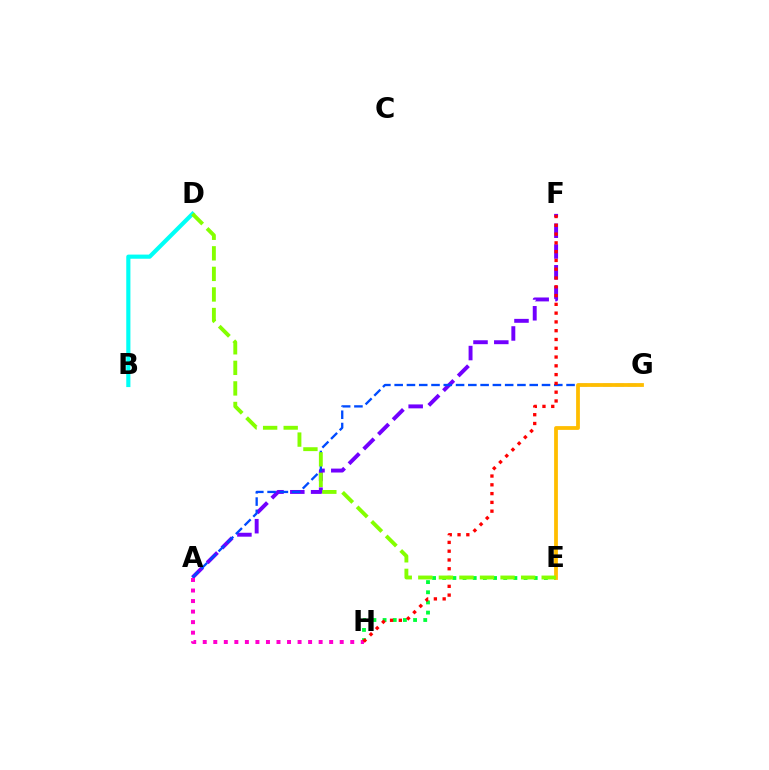{('A', 'F'): [{'color': '#7200ff', 'line_style': 'dashed', 'thickness': 2.82}], ('A', 'G'): [{'color': '#004bff', 'line_style': 'dashed', 'thickness': 1.67}], ('E', 'H'): [{'color': '#00ff39', 'line_style': 'dotted', 'thickness': 2.76}], ('A', 'H'): [{'color': '#ff00cf', 'line_style': 'dotted', 'thickness': 2.86}], ('F', 'H'): [{'color': '#ff0000', 'line_style': 'dotted', 'thickness': 2.39}], ('E', 'G'): [{'color': '#ffbd00', 'line_style': 'solid', 'thickness': 2.72}], ('B', 'D'): [{'color': '#00fff6', 'line_style': 'solid', 'thickness': 2.99}], ('D', 'E'): [{'color': '#84ff00', 'line_style': 'dashed', 'thickness': 2.79}]}